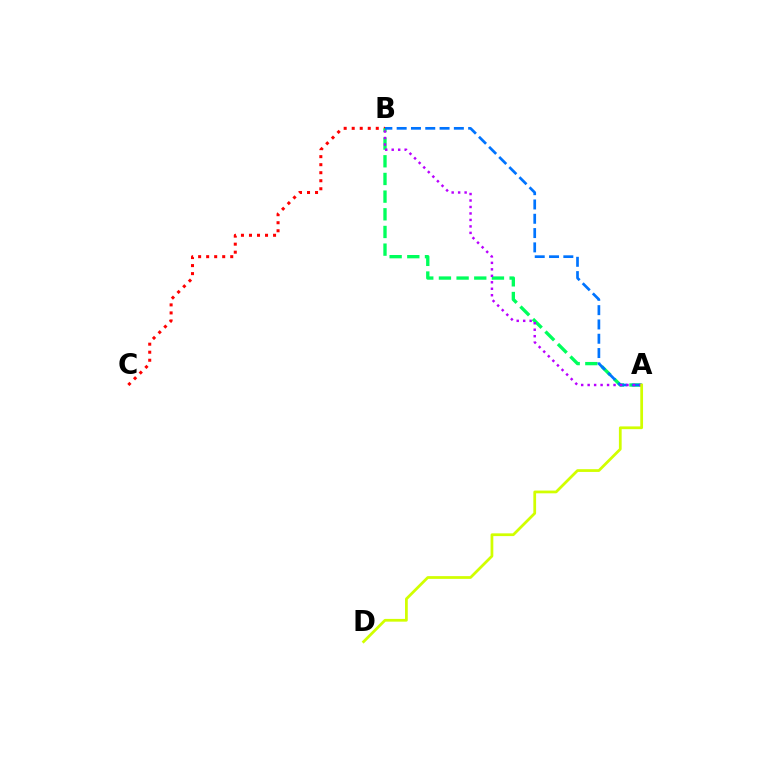{('B', 'C'): [{'color': '#ff0000', 'line_style': 'dotted', 'thickness': 2.18}], ('A', 'B'): [{'color': '#00ff5c', 'line_style': 'dashed', 'thickness': 2.4}, {'color': '#0074ff', 'line_style': 'dashed', 'thickness': 1.94}, {'color': '#b900ff', 'line_style': 'dotted', 'thickness': 1.76}], ('A', 'D'): [{'color': '#d1ff00', 'line_style': 'solid', 'thickness': 1.98}]}